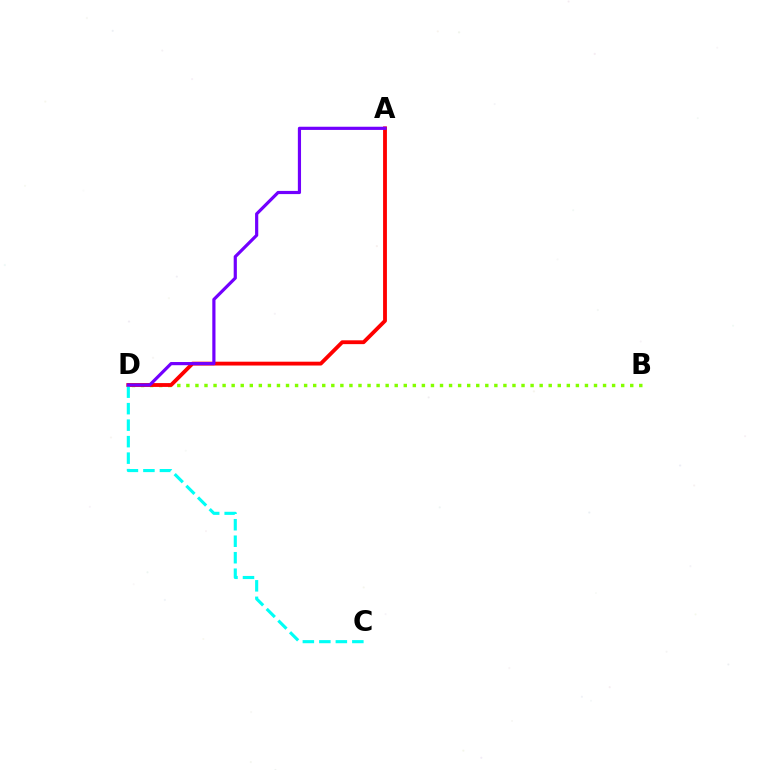{('B', 'D'): [{'color': '#84ff00', 'line_style': 'dotted', 'thickness': 2.46}], ('A', 'D'): [{'color': '#ff0000', 'line_style': 'solid', 'thickness': 2.76}, {'color': '#7200ff', 'line_style': 'solid', 'thickness': 2.29}], ('C', 'D'): [{'color': '#00fff6', 'line_style': 'dashed', 'thickness': 2.24}]}